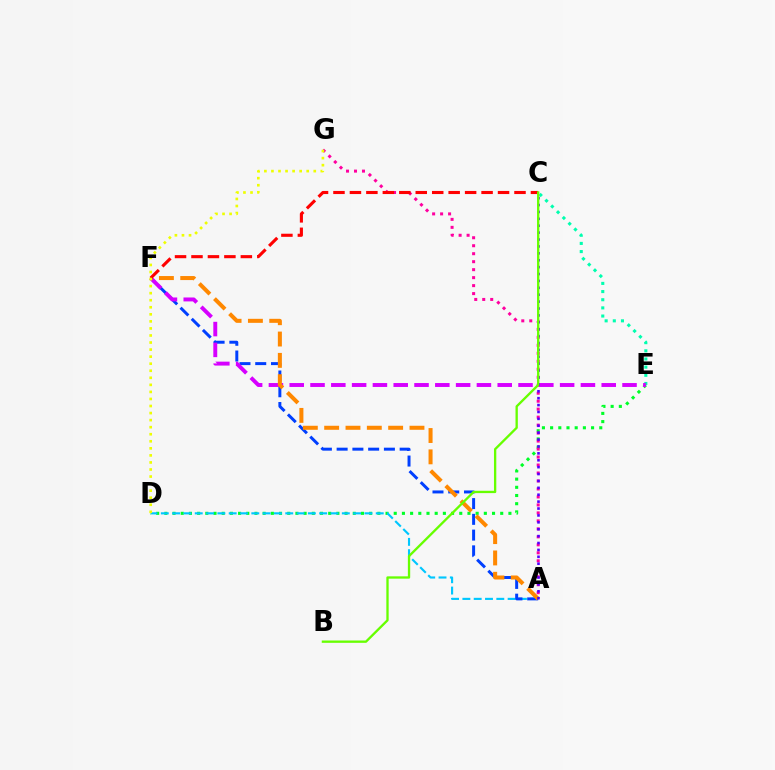{('D', 'E'): [{'color': '#00ff27', 'line_style': 'dotted', 'thickness': 2.23}], ('A', 'G'): [{'color': '#ff00a0', 'line_style': 'dotted', 'thickness': 2.17}], ('A', 'D'): [{'color': '#00c7ff', 'line_style': 'dashed', 'thickness': 1.54}], ('A', 'F'): [{'color': '#003fff', 'line_style': 'dashed', 'thickness': 2.14}, {'color': '#ff8800', 'line_style': 'dashed', 'thickness': 2.9}], ('C', 'E'): [{'color': '#00ffaf', 'line_style': 'dotted', 'thickness': 2.22}], ('E', 'F'): [{'color': '#d600ff', 'line_style': 'dashed', 'thickness': 2.83}], ('C', 'F'): [{'color': '#ff0000', 'line_style': 'dashed', 'thickness': 2.24}], ('A', 'C'): [{'color': '#4f00ff', 'line_style': 'dotted', 'thickness': 1.87}], ('B', 'C'): [{'color': '#66ff00', 'line_style': 'solid', 'thickness': 1.67}], ('D', 'G'): [{'color': '#eeff00', 'line_style': 'dotted', 'thickness': 1.92}]}